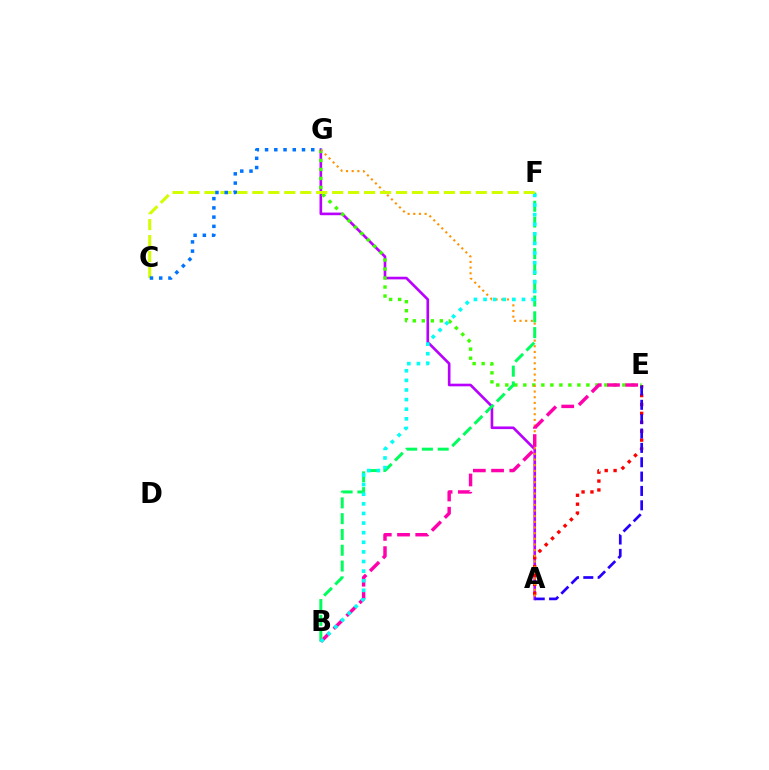{('A', 'G'): [{'color': '#b900ff', 'line_style': 'solid', 'thickness': 1.9}, {'color': '#ff9400', 'line_style': 'dotted', 'thickness': 1.54}], ('A', 'E'): [{'color': '#ff0000', 'line_style': 'dotted', 'thickness': 2.42}, {'color': '#2500ff', 'line_style': 'dashed', 'thickness': 1.95}], ('E', 'G'): [{'color': '#3dff00', 'line_style': 'dotted', 'thickness': 2.45}], ('B', 'F'): [{'color': '#00ff5c', 'line_style': 'dashed', 'thickness': 2.15}, {'color': '#00fff6', 'line_style': 'dotted', 'thickness': 2.61}], ('B', 'E'): [{'color': '#ff00ac', 'line_style': 'dashed', 'thickness': 2.47}], ('C', 'F'): [{'color': '#d1ff00', 'line_style': 'dashed', 'thickness': 2.17}], ('C', 'G'): [{'color': '#0074ff', 'line_style': 'dotted', 'thickness': 2.51}]}